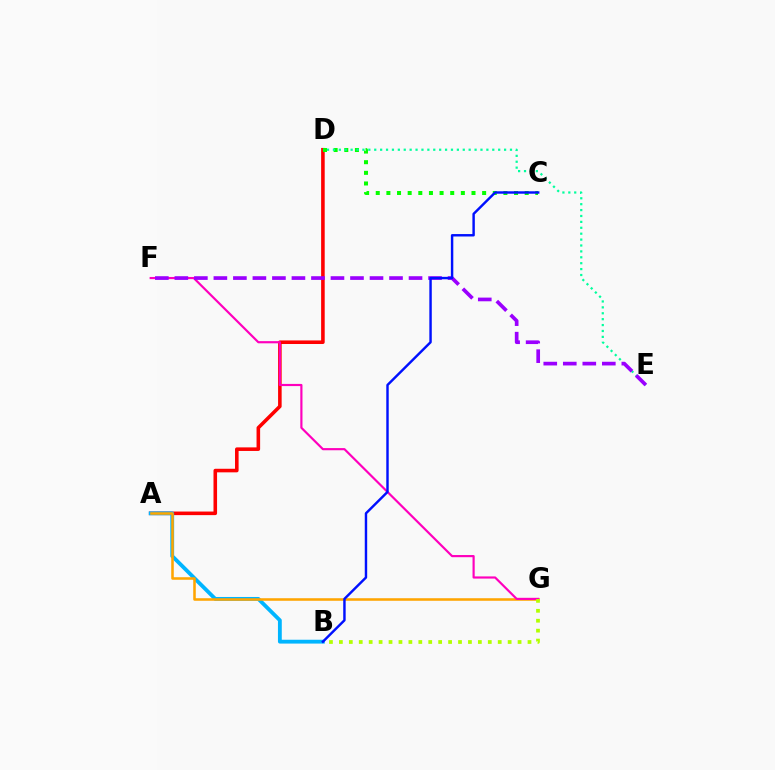{('A', 'D'): [{'color': '#ff0000', 'line_style': 'solid', 'thickness': 2.57}], ('A', 'B'): [{'color': '#00b5ff', 'line_style': 'solid', 'thickness': 2.76}], ('A', 'G'): [{'color': '#ffa500', 'line_style': 'solid', 'thickness': 1.83}], ('F', 'G'): [{'color': '#ff00bd', 'line_style': 'solid', 'thickness': 1.56}], ('C', 'D'): [{'color': '#08ff00', 'line_style': 'dotted', 'thickness': 2.89}], ('B', 'G'): [{'color': '#b3ff00', 'line_style': 'dotted', 'thickness': 2.7}], ('D', 'E'): [{'color': '#00ff9d', 'line_style': 'dotted', 'thickness': 1.6}], ('E', 'F'): [{'color': '#9b00ff', 'line_style': 'dashed', 'thickness': 2.65}], ('B', 'C'): [{'color': '#0010ff', 'line_style': 'solid', 'thickness': 1.75}]}